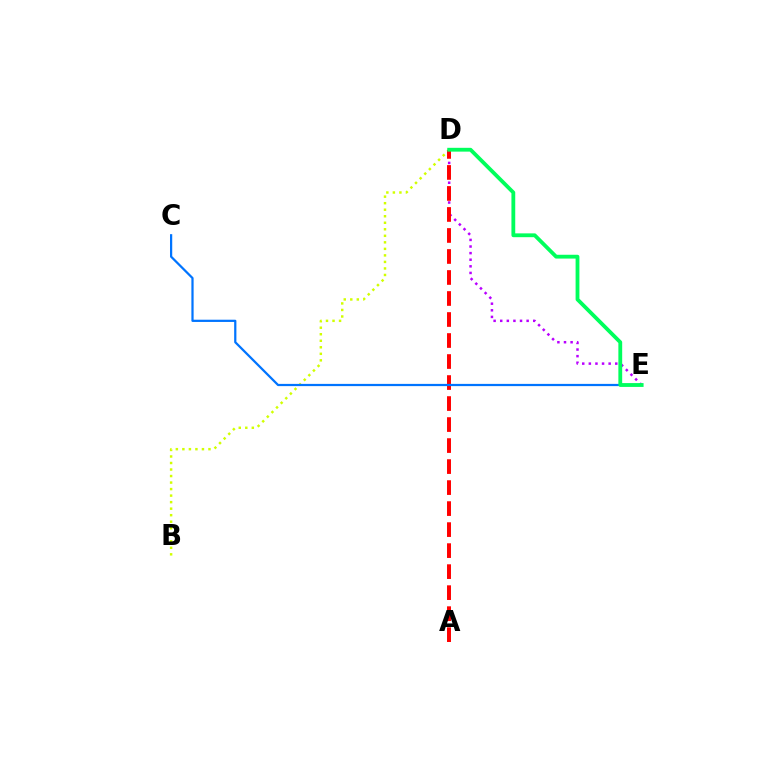{('B', 'D'): [{'color': '#d1ff00', 'line_style': 'dotted', 'thickness': 1.77}], ('D', 'E'): [{'color': '#b900ff', 'line_style': 'dotted', 'thickness': 1.79}, {'color': '#00ff5c', 'line_style': 'solid', 'thickness': 2.74}], ('A', 'D'): [{'color': '#ff0000', 'line_style': 'dashed', 'thickness': 2.85}], ('C', 'E'): [{'color': '#0074ff', 'line_style': 'solid', 'thickness': 1.61}]}